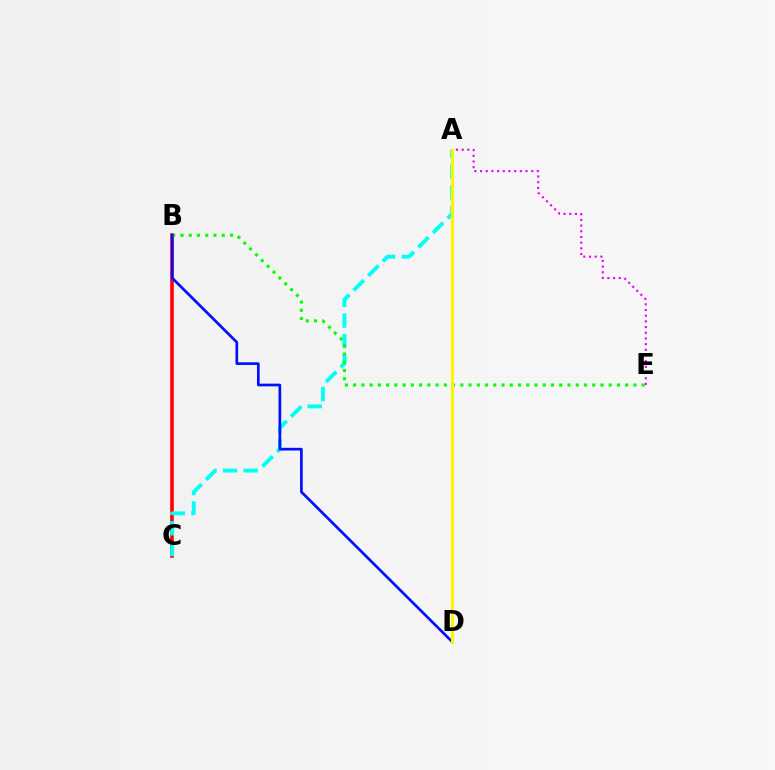{('B', 'C'): [{'color': '#ff0000', 'line_style': 'solid', 'thickness': 2.57}], ('A', 'C'): [{'color': '#00fff6', 'line_style': 'dashed', 'thickness': 2.8}], ('A', 'E'): [{'color': '#ee00ff', 'line_style': 'dotted', 'thickness': 1.54}], ('B', 'E'): [{'color': '#08ff00', 'line_style': 'dotted', 'thickness': 2.24}], ('B', 'D'): [{'color': '#0010ff', 'line_style': 'solid', 'thickness': 1.94}], ('A', 'D'): [{'color': '#fcf500', 'line_style': 'solid', 'thickness': 2.25}]}